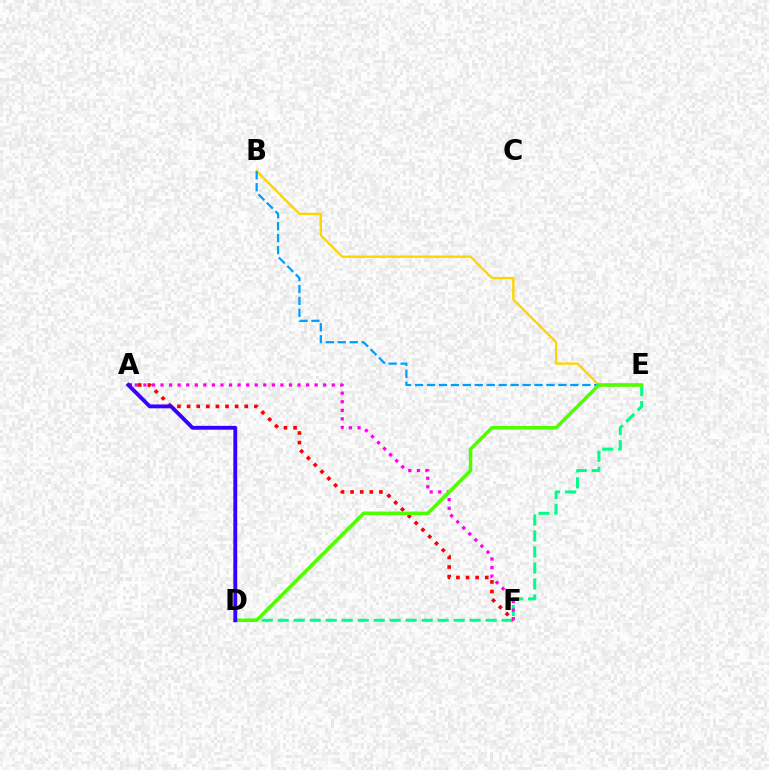{('D', 'E'): [{'color': '#00ff86', 'line_style': 'dashed', 'thickness': 2.17}, {'color': '#4fff00', 'line_style': 'solid', 'thickness': 2.54}], ('A', 'F'): [{'color': '#ff0000', 'line_style': 'dotted', 'thickness': 2.61}, {'color': '#ff00ed', 'line_style': 'dotted', 'thickness': 2.33}], ('B', 'E'): [{'color': '#ffd500', 'line_style': 'solid', 'thickness': 1.7}, {'color': '#009eff', 'line_style': 'dashed', 'thickness': 1.62}], ('A', 'D'): [{'color': '#3700ff', 'line_style': 'solid', 'thickness': 2.78}]}